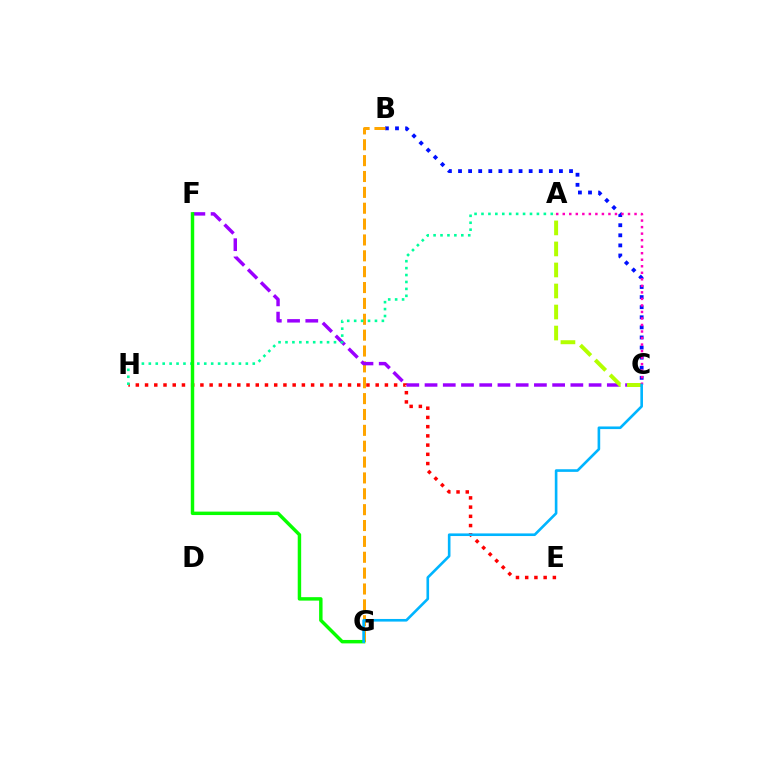{('B', 'C'): [{'color': '#0010ff', 'line_style': 'dotted', 'thickness': 2.74}], ('B', 'G'): [{'color': '#ffa500', 'line_style': 'dashed', 'thickness': 2.16}], ('E', 'H'): [{'color': '#ff0000', 'line_style': 'dotted', 'thickness': 2.51}], ('C', 'F'): [{'color': '#9b00ff', 'line_style': 'dashed', 'thickness': 2.48}], ('A', 'C'): [{'color': '#b3ff00', 'line_style': 'dashed', 'thickness': 2.86}, {'color': '#ff00bd', 'line_style': 'dotted', 'thickness': 1.77}], ('A', 'H'): [{'color': '#00ff9d', 'line_style': 'dotted', 'thickness': 1.88}], ('F', 'G'): [{'color': '#08ff00', 'line_style': 'solid', 'thickness': 2.48}], ('C', 'G'): [{'color': '#00b5ff', 'line_style': 'solid', 'thickness': 1.89}]}